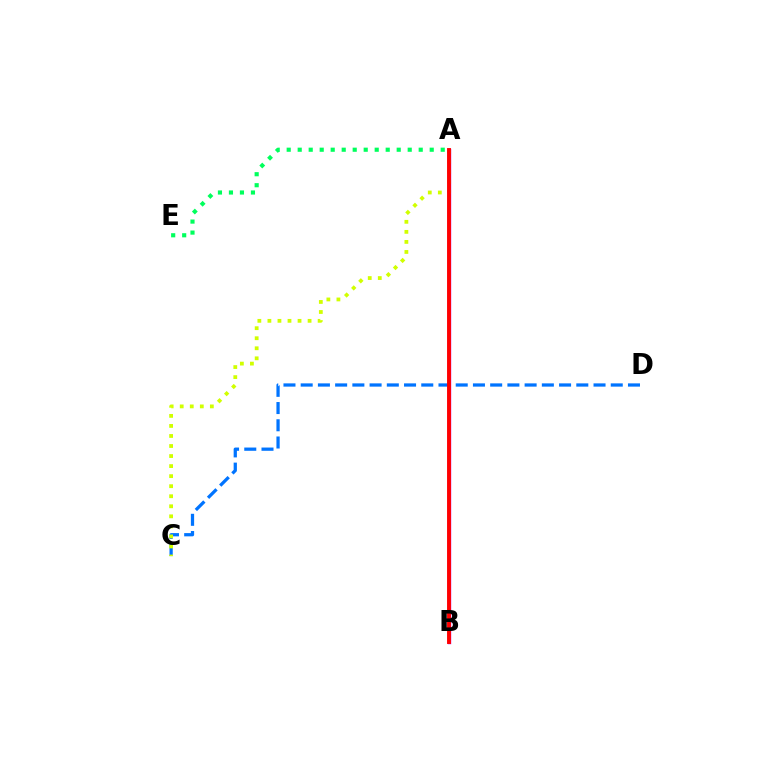{('A', 'B'): [{'color': '#b900ff', 'line_style': 'solid', 'thickness': 2.44}, {'color': '#ff0000', 'line_style': 'solid', 'thickness': 2.8}], ('C', 'D'): [{'color': '#0074ff', 'line_style': 'dashed', 'thickness': 2.34}], ('A', 'C'): [{'color': '#d1ff00', 'line_style': 'dotted', 'thickness': 2.73}], ('A', 'E'): [{'color': '#00ff5c', 'line_style': 'dotted', 'thickness': 2.99}]}